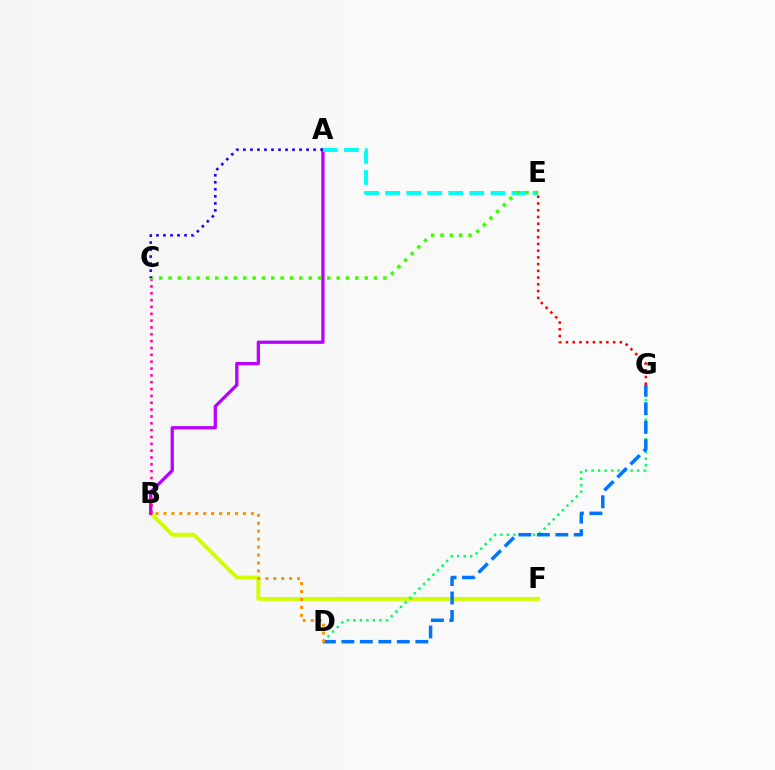{('B', 'F'): [{'color': '#d1ff00', 'line_style': 'solid', 'thickness': 2.84}], ('D', 'G'): [{'color': '#00ff5c', 'line_style': 'dotted', 'thickness': 1.77}, {'color': '#0074ff', 'line_style': 'dashed', 'thickness': 2.51}], ('A', 'B'): [{'color': '#b900ff', 'line_style': 'solid', 'thickness': 2.36}], ('A', 'E'): [{'color': '#00fff6', 'line_style': 'dashed', 'thickness': 2.86}], ('B', 'D'): [{'color': '#ff9400', 'line_style': 'dotted', 'thickness': 2.16}], ('B', 'C'): [{'color': '#ff00ac', 'line_style': 'dotted', 'thickness': 1.86}], ('C', 'E'): [{'color': '#3dff00', 'line_style': 'dotted', 'thickness': 2.54}], ('A', 'C'): [{'color': '#2500ff', 'line_style': 'dotted', 'thickness': 1.91}], ('E', 'G'): [{'color': '#ff0000', 'line_style': 'dotted', 'thickness': 1.83}]}